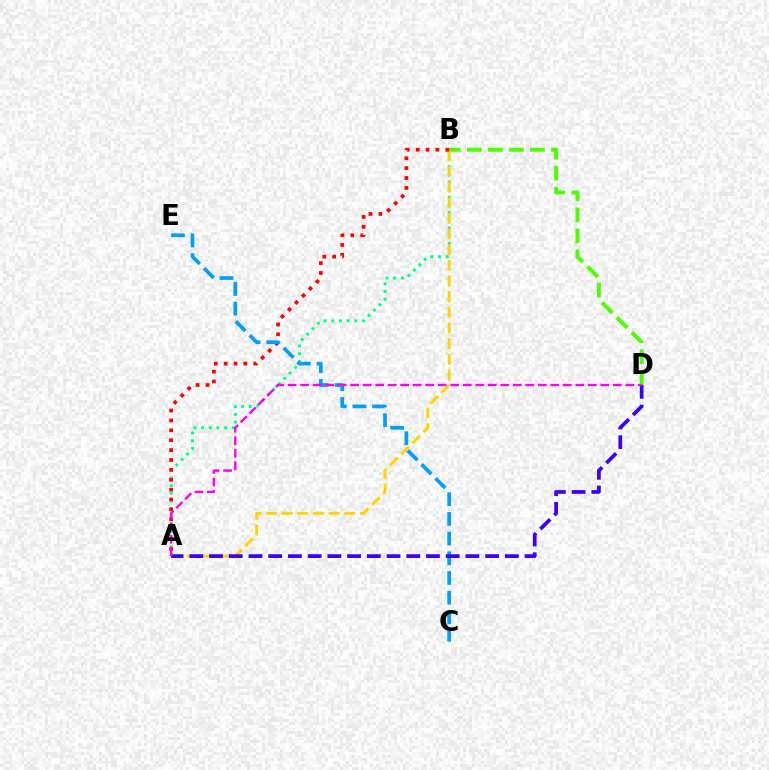{('A', 'B'): [{'color': '#00ff86', 'line_style': 'dotted', 'thickness': 2.09}, {'color': '#ffd500', 'line_style': 'dashed', 'thickness': 2.13}, {'color': '#ff0000', 'line_style': 'dotted', 'thickness': 2.69}], ('B', 'D'): [{'color': '#4fff00', 'line_style': 'dashed', 'thickness': 2.86}], ('C', 'E'): [{'color': '#009eff', 'line_style': 'dashed', 'thickness': 2.67}], ('A', 'D'): [{'color': '#3700ff', 'line_style': 'dashed', 'thickness': 2.68}, {'color': '#ff00ed', 'line_style': 'dashed', 'thickness': 1.7}]}